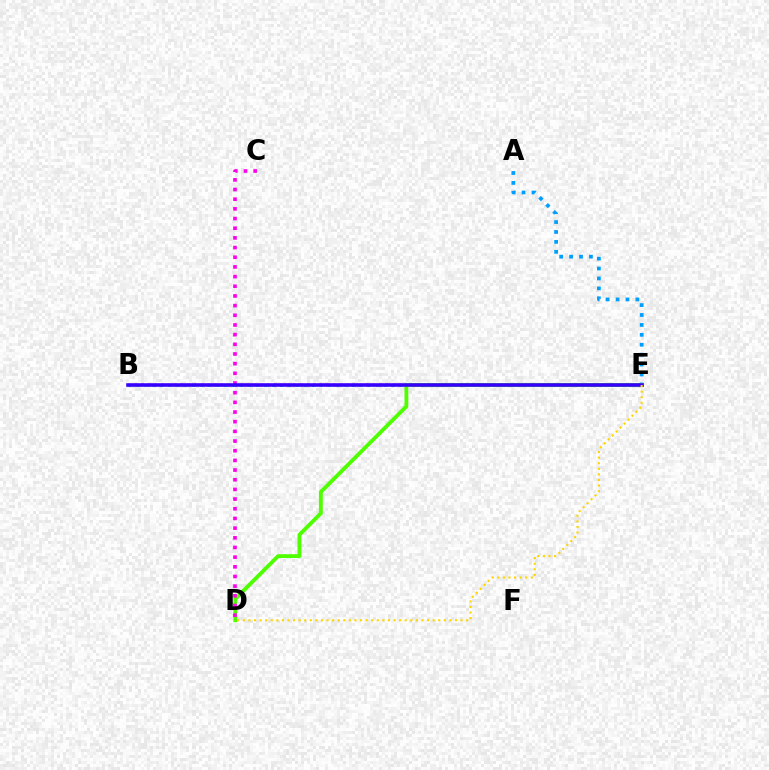{('B', 'E'): [{'color': '#ff0000', 'line_style': 'dotted', 'thickness': 1.8}, {'color': '#00ff86', 'line_style': 'dotted', 'thickness': 2.17}, {'color': '#3700ff', 'line_style': 'solid', 'thickness': 2.57}], ('A', 'E'): [{'color': '#009eff', 'line_style': 'dotted', 'thickness': 2.69}], ('D', 'E'): [{'color': '#4fff00', 'line_style': 'solid', 'thickness': 2.77}, {'color': '#ffd500', 'line_style': 'dotted', 'thickness': 1.52}], ('C', 'D'): [{'color': '#ff00ed', 'line_style': 'dotted', 'thickness': 2.63}]}